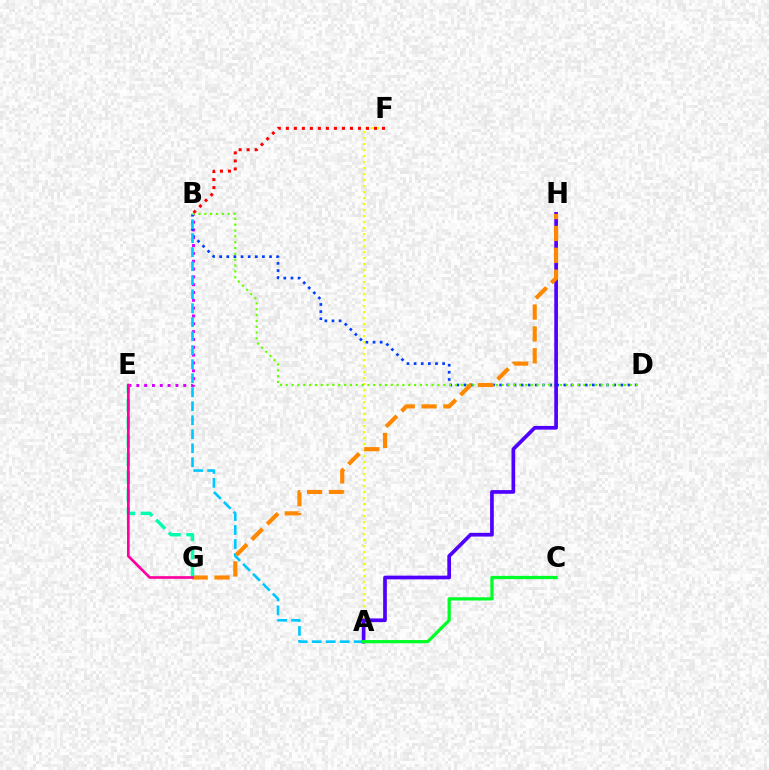{('B', 'E'): [{'color': '#d600ff', 'line_style': 'dotted', 'thickness': 2.13}], ('A', 'F'): [{'color': '#eeff00', 'line_style': 'dotted', 'thickness': 1.63}], ('B', 'D'): [{'color': '#003fff', 'line_style': 'dotted', 'thickness': 1.94}, {'color': '#66ff00', 'line_style': 'dotted', 'thickness': 1.59}], ('A', 'B'): [{'color': '#00c7ff', 'line_style': 'dashed', 'thickness': 1.9}], ('A', 'H'): [{'color': '#4f00ff', 'line_style': 'solid', 'thickness': 2.66}], ('G', 'H'): [{'color': '#ff8800', 'line_style': 'dashed', 'thickness': 2.97}], ('A', 'C'): [{'color': '#00ff27', 'line_style': 'solid', 'thickness': 2.33}], ('B', 'F'): [{'color': '#ff0000', 'line_style': 'dotted', 'thickness': 2.18}], ('E', 'G'): [{'color': '#00ffaf', 'line_style': 'dashed', 'thickness': 2.47}, {'color': '#ff00a0', 'line_style': 'solid', 'thickness': 1.93}]}